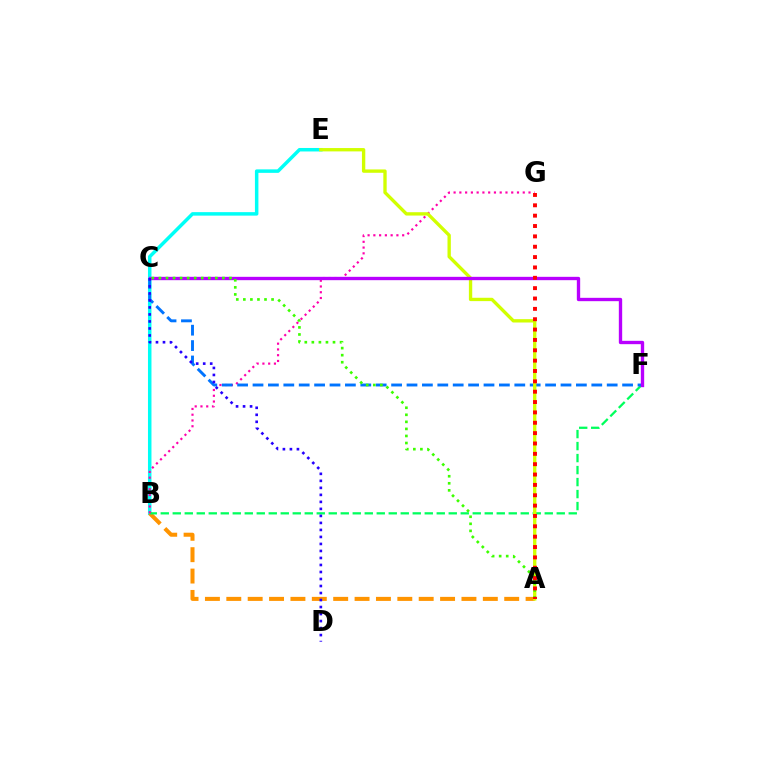{('B', 'E'): [{'color': '#00fff6', 'line_style': 'solid', 'thickness': 2.51}], ('A', 'B'): [{'color': '#ff9400', 'line_style': 'dashed', 'thickness': 2.9}], ('B', 'F'): [{'color': '#00ff5c', 'line_style': 'dashed', 'thickness': 1.63}], ('B', 'G'): [{'color': '#ff00ac', 'line_style': 'dotted', 'thickness': 1.57}], ('C', 'F'): [{'color': '#0074ff', 'line_style': 'dashed', 'thickness': 2.09}, {'color': '#b900ff', 'line_style': 'solid', 'thickness': 2.41}], ('A', 'E'): [{'color': '#d1ff00', 'line_style': 'solid', 'thickness': 2.41}], ('A', 'C'): [{'color': '#3dff00', 'line_style': 'dotted', 'thickness': 1.92}], ('A', 'G'): [{'color': '#ff0000', 'line_style': 'dotted', 'thickness': 2.81}], ('C', 'D'): [{'color': '#2500ff', 'line_style': 'dotted', 'thickness': 1.9}]}